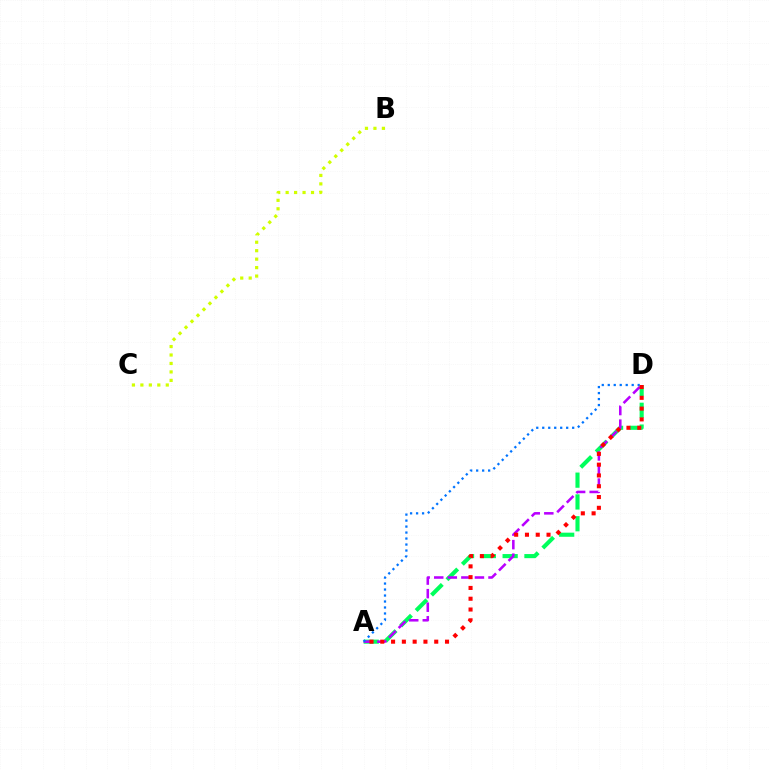{('A', 'D'): [{'color': '#00ff5c', 'line_style': 'dashed', 'thickness': 2.96}, {'color': '#b900ff', 'line_style': 'dashed', 'thickness': 1.84}, {'color': '#0074ff', 'line_style': 'dotted', 'thickness': 1.63}, {'color': '#ff0000', 'line_style': 'dotted', 'thickness': 2.93}], ('B', 'C'): [{'color': '#d1ff00', 'line_style': 'dotted', 'thickness': 2.3}]}